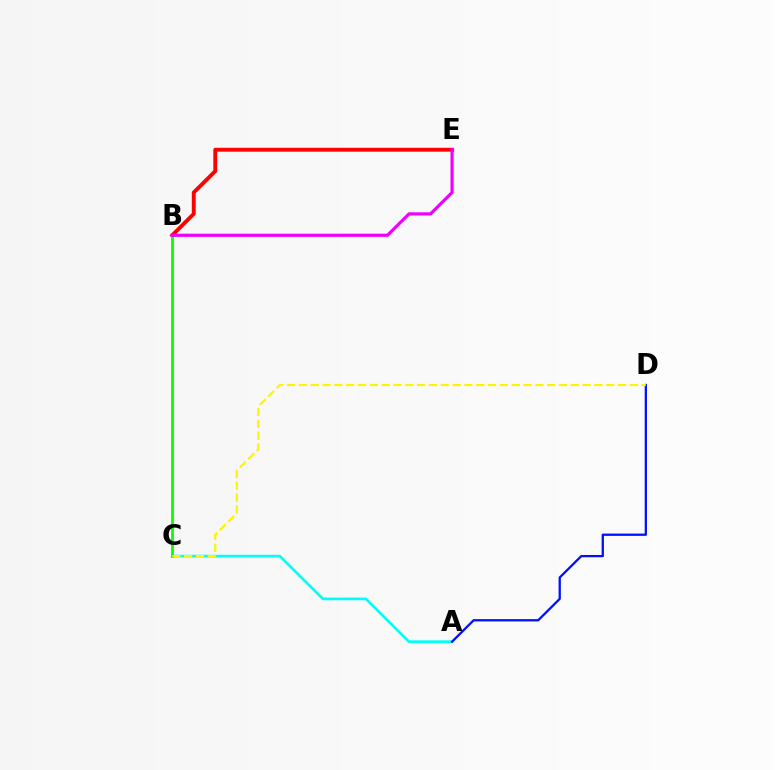{('A', 'C'): [{'color': '#00fff6', 'line_style': 'solid', 'thickness': 1.91}], ('B', 'E'): [{'color': '#ff0000', 'line_style': 'solid', 'thickness': 2.8}, {'color': '#ee00ff', 'line_style': 'solid', 'thickness': 2.29}], ('A', 'D'): [{'color': '#0010ff', 'line_style': 'solid', 'thickness': 1.64}], ('B', 'C'): [{'color': '#08ff00', 'line_style': 'solid', 'thickness': 1.99}], ('C', 'D'): [{'color': '#fcf500', 'line_style': 'dashed', 'thickness': 1.61}]}